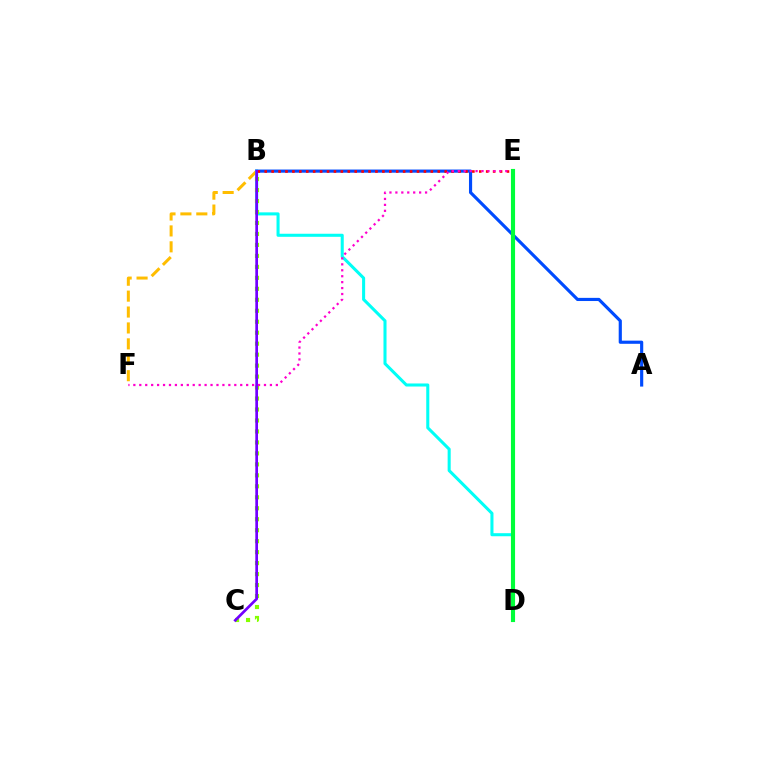{('A', 'B'): [{'color': '#004bff', 'line_style': 'solid', 'thickness': 2.27}], ('B', 'F'): [{'color': '#ffbd00', 'line_style': 'dashed', 'thickness': 2.16}], ('B', 'D'): [{'color': '#00fff6', 'line_style': 'solid', 'thickness': 2.2}], ('B', 'E'): [{'color': '#ff0000', 'line_style': 'dotted', 'thickness': 1.88}], ('B', 'C'): [{'color': '#84ff00', 'line_style': 'dotted', 'thickness': 2.98}, {'color': '#7200ff', 'line_style': 'solid', 'thickness': 1.95}], ('E', 'F'): [{'color': '#ff00cf', 'line_style': 'dotted', 'thickness': 1.61}], ('D', 'E'): [{'color': '#00ff39', 'line_style': 'solid', 'thickness': 2.97}]}